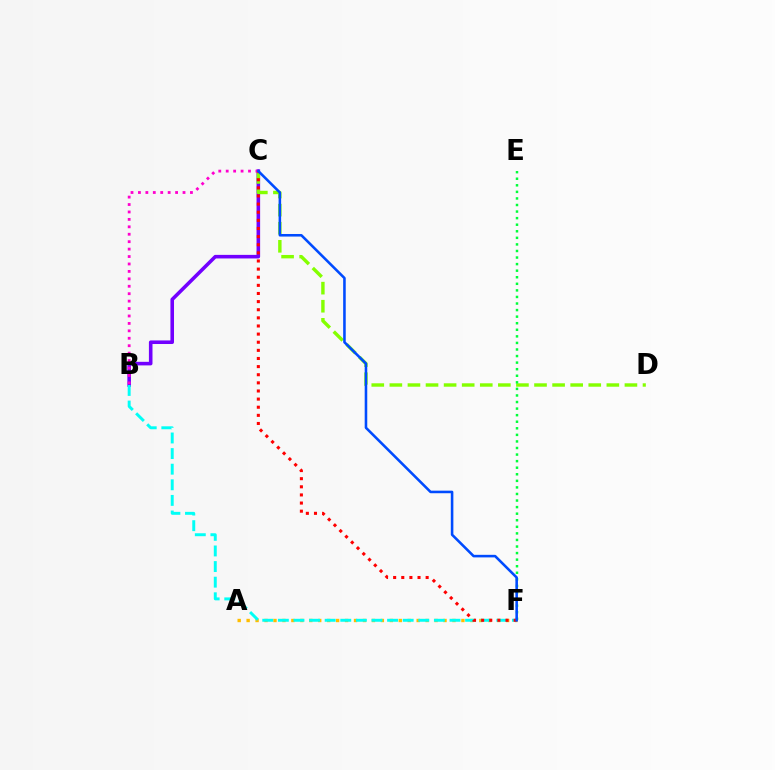{('A', 'F'): [{'color': '#ffbd00', 'line_style': 'dotted', 'thickness': 2.43}], ('B', 'C'): [{'color': '#7200ff', 'line_style': 'solid', 'thickness': 2.58}, {'color': '#ff00cf', 'line_style': 'dotted', 'thickness': 2.02}], ('C', 'D'): [{'color': '#84ff00', 'line_style': 'dashed', 'thickness': 2.46}], ('B', 'F'): [{'color': '#00fff6', 'line_style': 'dashed', 'thickness': 2.12}], ('E', 'F'): [{'color': '#00ff39', 'line_style': 'dotted', 'thickness': 1.78}], ('C', 'F'): [{'color': '#ff0000', 'line_style': 'dotted', 'thickness': 2.21}, {'color': '#004bff', 'line_style': 'solid', 'thickness': 1.85}]}